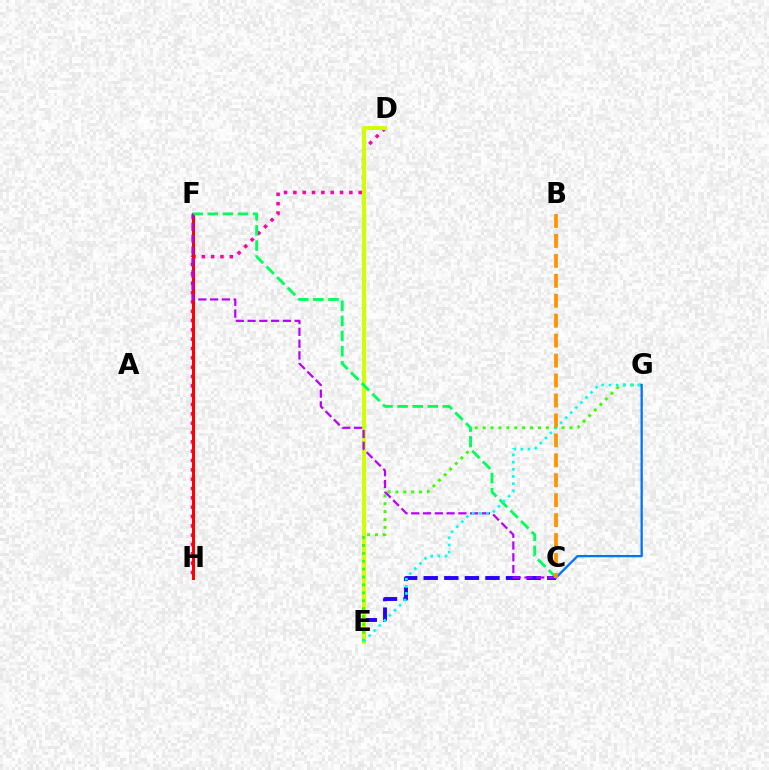{('C', 'E'): [{'color': '#2500ff', 'line_style': 'dashed', 'thickness': 2.8}], ('D', 'H'): [{'color': '#ff00ac', 'line_style': 'dotted', 'thickness': 2.54}], ('D', 'E'): [{'color': '#d1ff00', 'line_style': 'solid', 'thickness': 2.85}], ('F', 'H'): [{'color': '#ff0000', 'line_style': 'solid', 'thickness': 2.21}], ('E', 'G'): [{'color': '#3dff00', 'line_style': 'dotted', 'thickness': 2.15}, {'color': '#00fff6', 'line_style': 'dotted', 'thickness': 1.95}], ('C', 'F'): [{'color': '#00ff5c', 'line_style': 'dashed', 'thickness': 2.05}, {'color': '#b900ff', 'line_style': 'dashed', 'thickness': 1.6}], ('C', 'G'): [{'color': '#0074ff', 'line_style': 'solid', 'thickness': 1.66}], ('B', 'C'): [{'color': '#ff9400', 'line_style': 'dashed', 'thickness': 2.71}]}